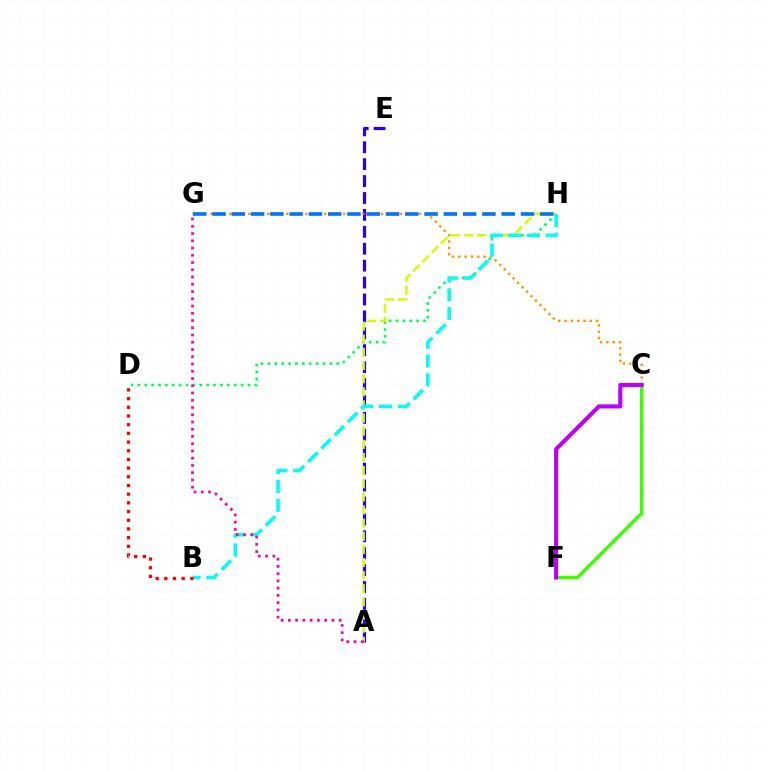{('C', 'F'): [{'color': '#3dff00', 'line_style': 'solid', 'thickness': 2.5}, {'color': '#b900ff', 'line_style': 'solid', 'thickness': 2.94}], ('A', 'E'): [{'color': '#2500ff', 'line_style': 'dashed', 'thickness': 2.3}], ('D', 'H'): [{'color': '#00ff5c', 'line_style': 'dotted', 'thickness': 1.87}], ('C', 'G'): [{'color': '#ff9400', 'line_style': 'dotted', 'thickness': 1.72}], ('A', 'H'): [{'color': '#d1ff00', 'line_style': 'dashed', 'thickness': 1.78}], ('G', 'H'): [{'color': '#0074ff', 'line_style': 'dashed', 'thickness': 2.62}], ('B', 'H'): [{'color': '#00fff6', 'line_style': 'dashed', 'thickness': 2.55}], ('A', 'G'): [{'color': '#ff00ac', 'line_style': 'dotted', 'thickness': 1.97}], ('B', 'D'): [{'color': '#ff0000', 'line_style': 'dotted', 'thickness': 2.36}]}